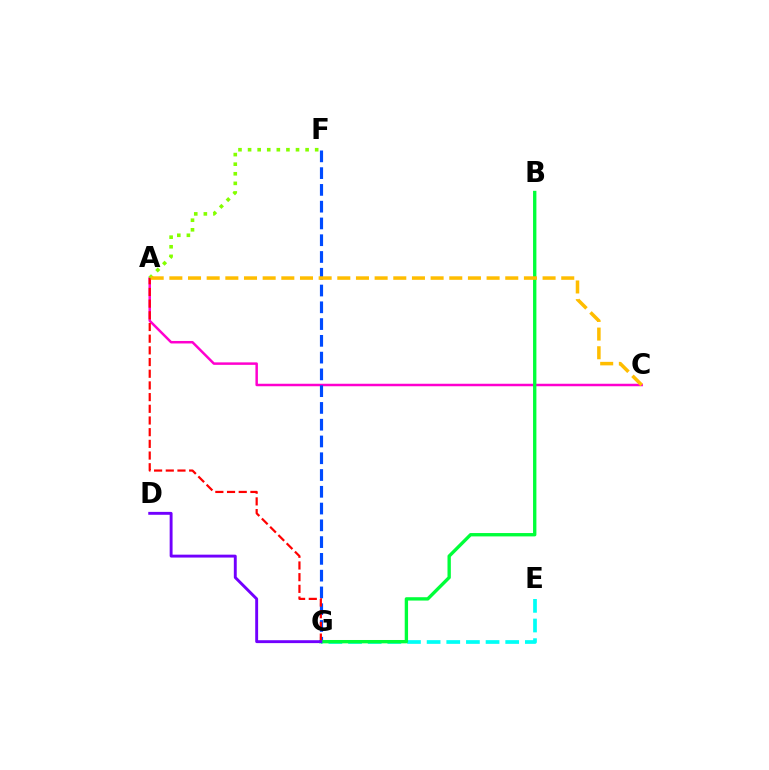{('A', 'C'): [{'color': '#ff00cf', 'line_style': 'solid', 'thickness': 1.79}, {'color': '#ffbd00', 'line_style': 'dashed', 'thickness': 2.54}], ('F', 'G'): [{'color': '#004bff', 'line_style': 'dashed', 'thickness': 2.28}], ('A', 'F'): [{'color': '#84ff00', 'line_style': 'dotted', 'thickness': 2.6}], ('E', 'G'): [{'color': '#00fff6', 'line_style': 'dashed', 'thickness': 2.67}], ('B', 'G'): [{'color': '#00ff39', 'line_style': 'solid', 'thickness': 2.41}], ('A', 'G'): [{'color': '#ff0000', 'line_style': 'dashed', 'thickness': 1.59}], ('D', 'G'): [{'color': '#7200ff', 'line_style': 'solid', 'thickness': 2.09}]}